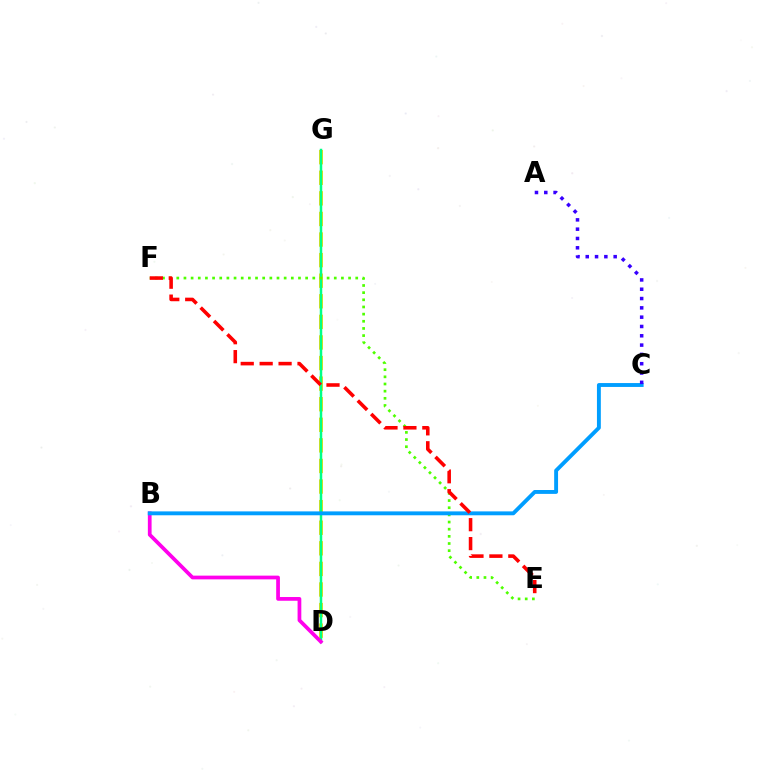{('D', 'G'): [{'color': '#ffd500', 'line_style': 'dashed', 'thickness': 2.8}, {'color': '#00ff86', 'line_style': 'solid', 'thickness': 1.79}], ('E', 'F'): [{'color': '#4fff00', 'line_style': 'dotted', 'thickness': 1.94}, {'color': '#ff0000', 'line_style': 'dashed', 'thickness': 2.57}], ('B', 'D'): [{'color': '#ff00ed', 'line_style': 'solid', 'thickness': 2.69}], ('B', 'C'): [{'color': '#009eff', 'line_style': 'solid', 'thickness': 2.8}], ('A', 'C'): [{'color': '#3700ff', 'line_style': 'dotted', 'thickness': 2.53}]}